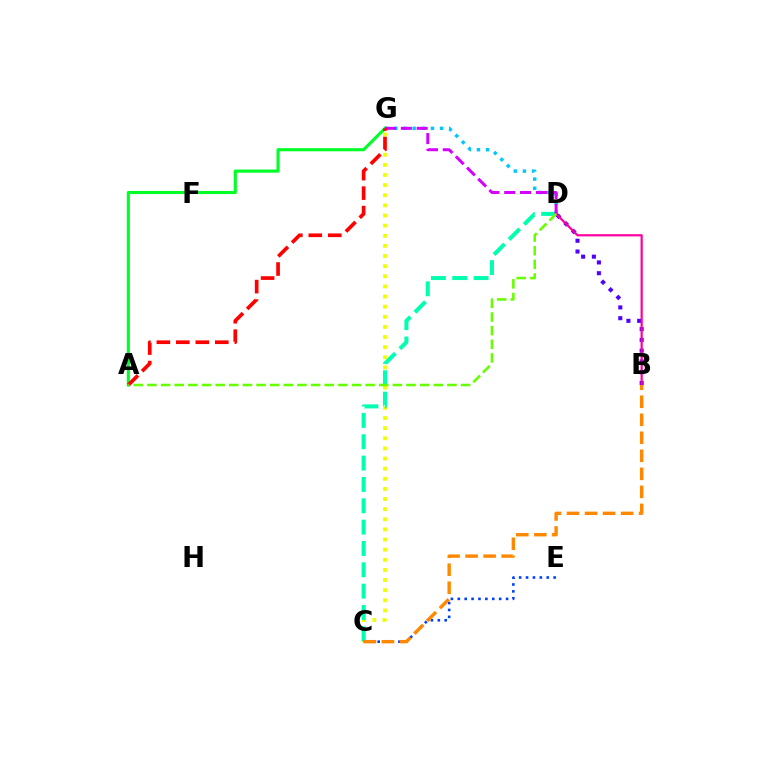{('B', 'D'): [{'color': '#4f00ff', 'line_style': 'dotted', 'thickness': 2.93}, {'color': '#ff00a0', 'line_style': 'solid', 'thickness': 1.59}], ('A', 'G'): [{'color': '#00ff27', 'line_style': 'solid', 'thickness': 2.25}, {'color': '#ff0000', 'line_style': 'dashed', 'thickness': 2.65}], ('C', 'G'): [{'color': '#eeff00', 'line_style': 'dotted', 'thickness': 2.75}], ('D', 'G'): [{'color': '#00c7ff', 'line_style': 'dotted', 'thickness': 2.48}, {'color': '#d600ff', 'line_style': 'dashed', 'thickness': 2.15}], ('C', 'D'): [{'color': '#00ffaf', 'line_style': 'dashed', 'thickness': 2.9}], ('C', 'E'): [{'color': '#003fff', 'line_style': 'dotted', 'thickness': 1.87}], ('B', 'C'): [{'color': '#ff8800', 'line_style': 'dashed', 'thickness': 2.45}], ('A', 'D'): [{'color': '#66ff00', 'line_style': 'dashed', 'thickness': 1.85}]}